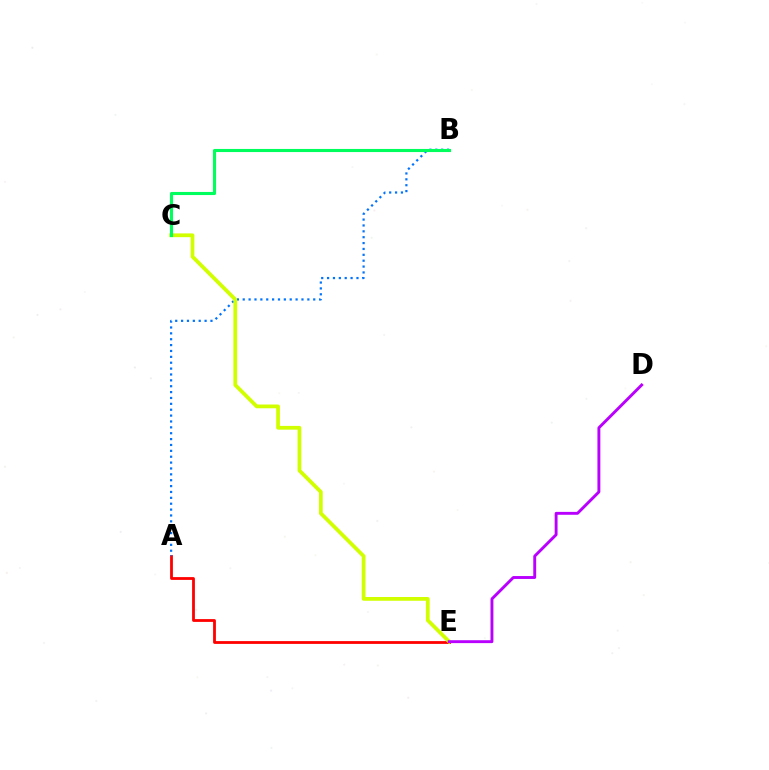{('A', 'E'): [{'color': '#ff0000', 'line_style': 'solid', 'thickness': 2.01}], ('A', 'B'): [{'color': '#0074ff', 'line_style': 'dotted', 'thickness': 1.6}], ('C', 'E'): [{'color': '#d1ff00', 'line_style': 'solid', 'thickness': 2.71}], ('D', 'E'): [{'color': '#b900ff', 'line_style': 'solid', 'thickness': 2.09}], ('B', 'C'): [{'color': '#00ff5c', 'line_style': 'solid', 'thickness': 2.23}]}